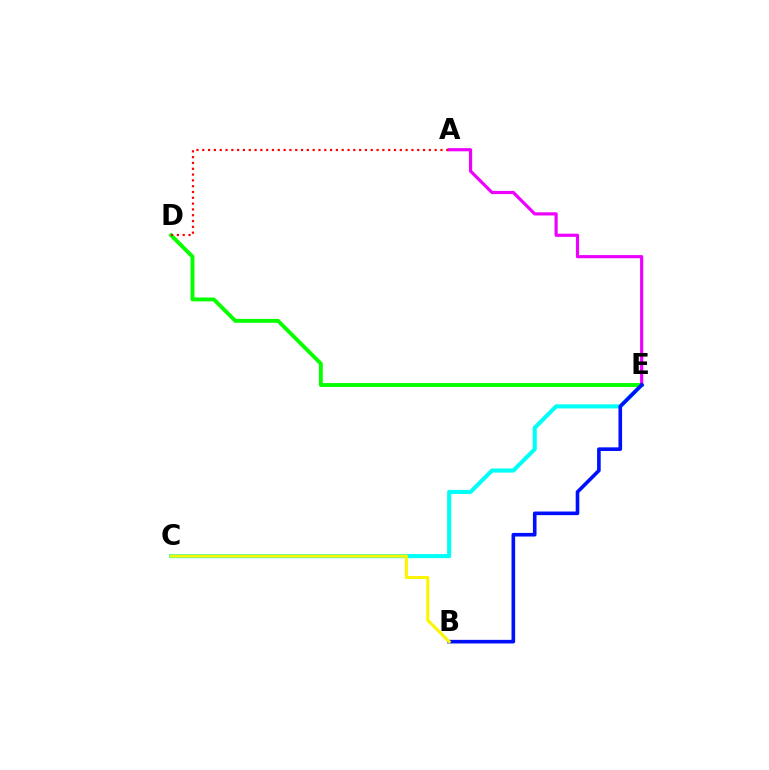{('C', 'E'): [{'color': '#00fff6', 'line_style': 'solid', 'thickness': 2.94}], ('D', 'E'): [{'color': '#08ff00', 'line_style': 'solid', 'thickness': 2.81}], ('A', 'E'): [{'color': '#ee00ff', 'line_style': 'solid', 'thickness': 2.28}], ('B', 'E'): [{'color': '#0010ff', 'line_style': 'solid', 'thickness': 2.61}], ('B', 'C'): [{'color': '#fcf500', 'line_style': 'solid', 'thickness': 2.2}], ('A', 'D'): [{'color': '#ff0000', 'line_style': 'dotted', 'thickness': 1.58}]}